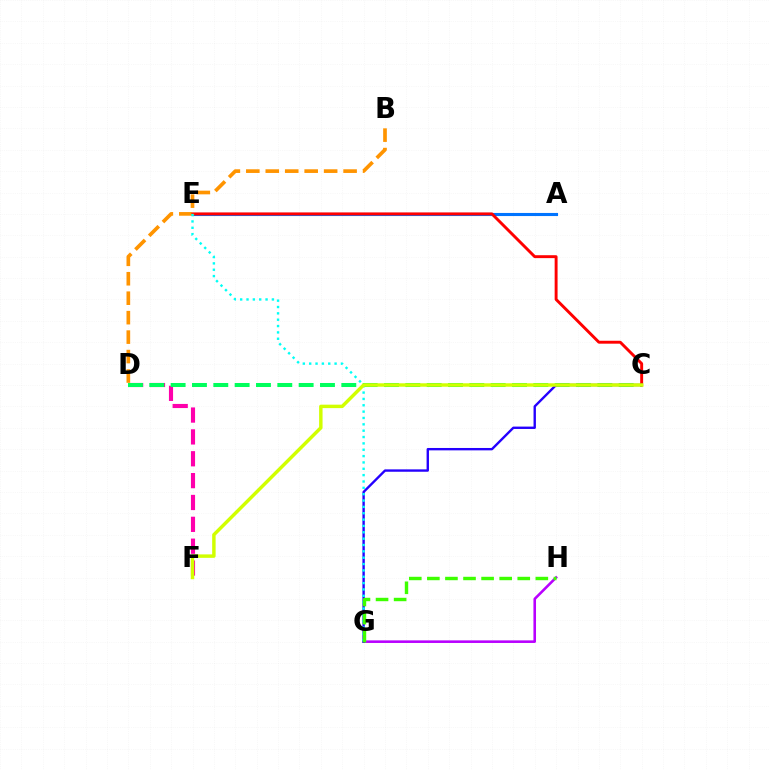{('D', 'F'): [{'color': '#ff00ac', 'line_style': 'dashed', 'thickness': 2.97}], ('A', 'E'): [{'color': '#0074ff', 'line_style': 'solid', 'thickness': 2.23}], ('C', 'D'): [{'color': '#00ff5c', 'line_style': 'dashed', 'thickness': 2.9}], ('C', 'E'): [{'color': '#ff0000', 'line_style': 'solid', 'thickness': 2.1}], ('B', 'D'): [{'color': '#ff9400', 'line_style': 'dashed', 'thickness': 2.64}], ('G', 'H'): [{'color': '#b900ff', 'line_style': 'solid', 'thickness': 1.86}, {'color': '#3dff00', 'line_style': 'dashed', 'thickness': 2.46}], ('C', 'G'): [{'color': '#2500ff', 'line_style': 'solid', 'thickness': 1.71}], ('E', 'G'): [{'color': '#00fff6', 'line_style': 'dotted', 'thickness': 1.73}], ('C', 'F'): [{'color': '#d1ff00', 'line_style': 'solid', 'thickness': 2.48}]}